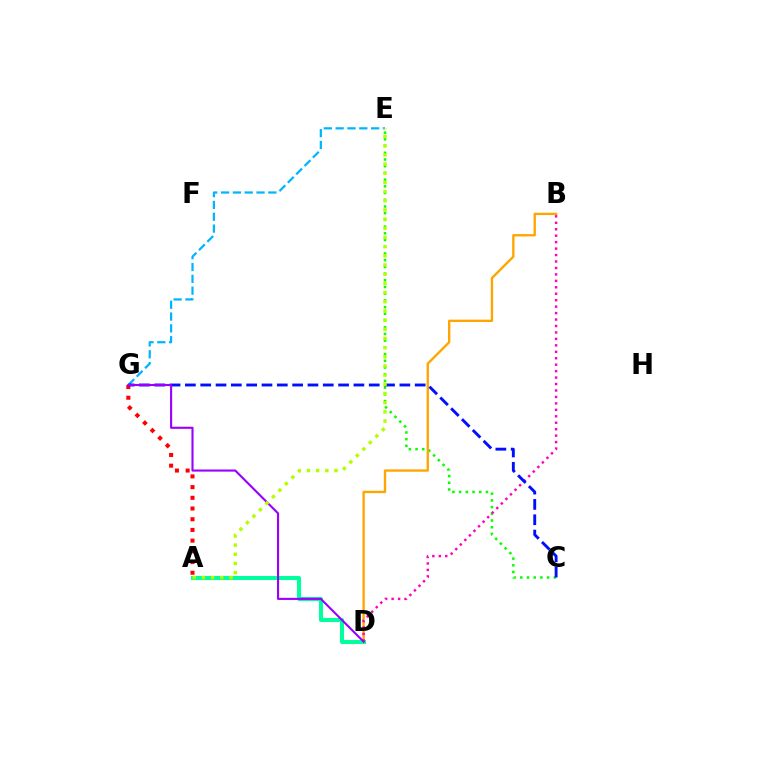{('A', 'D'): [{'color': '#00ff9d', 'line_style': 'solid', 'thickness': 2.92}], ('C', 'E'): [{'color': '#08ff00', 'line_style': 'dotted', 'thickness': 1.82}], ('A', 'G'): [{'color': '#ff0000', 'line_style': 'dotted', 'thickness': 2.91}], ('B', 'D'): [{'color': '#ffa500', 'line_style': 'solid', 'thickness': 1.69}, {'color': '#ff00bd', 'line_style': 'dotted', 'thickness': 1.75}], ('E', 'G'): [{'color': '#00b5ff', 'line_style': 'dashed', 'thickness': 1.61}], ('C', 'G'): [{'color': '#0010ff', 'line_style': 'dashed', 'thickness': 2.08}], ('D', 'G'): [{'color': '#9b00ff', 'line_style': 'solid', 'thickness': 1.52}], ('A', 'E'): [{'color': '#b3ff00', 'line_style': 'dotted', 'thickness': 2.49}]}